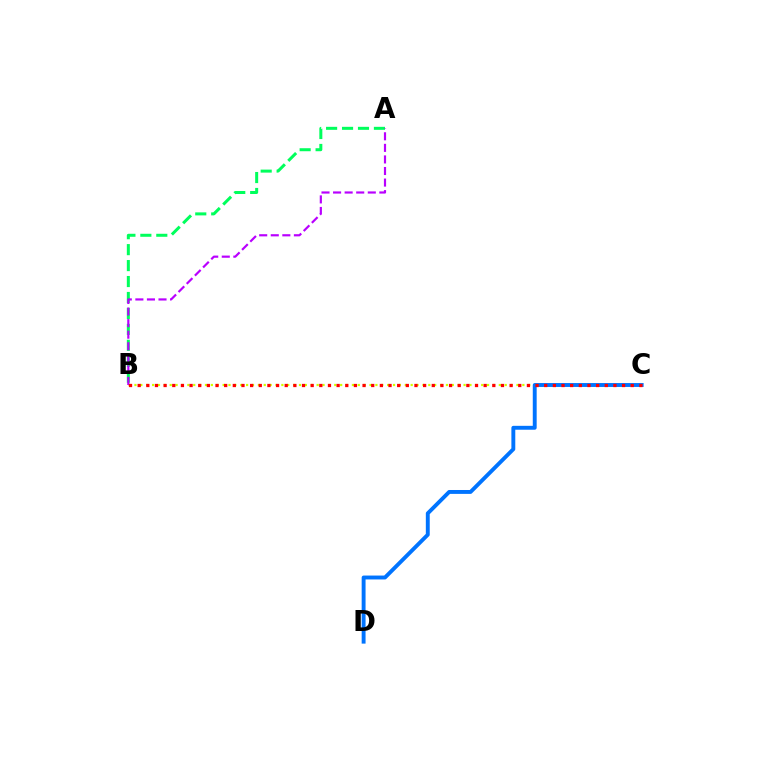{('A', 'B'): [{'color': '#00ff5c', 'line_style': 'dashed', 'thickness': 2.17}, {'color': '#b900ff', 'line_style': 'dashed', 'thickness': 1.57}], ('B', 'C'): [{'color': '#d1ff00', 'line_style': 'dotted', 'thickness': 1.6}, {'color': '#ff0000', 'line_style': 'dotted', 'thickness': 2.35}], ('C', 'D'): [{'color': '#0074ff', 'line_style': 'solid', 'thickness': 2.81}]}